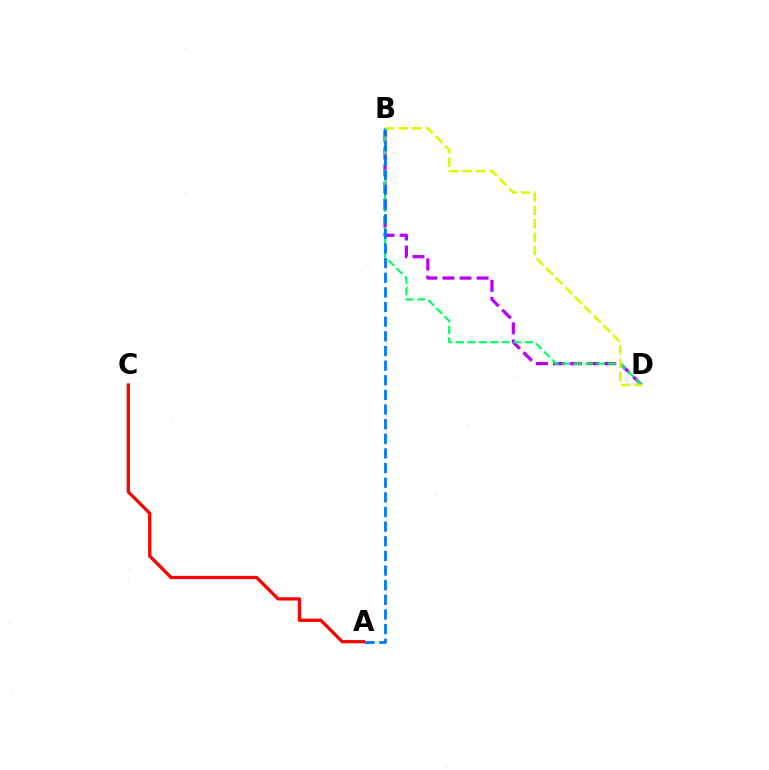{('B', 'D'): [{'color': '#b900ff', 'line_style': 'dashed', 'thickness': 2.32}, {'color': '#00ff5c', 'line_style': 'dashed', 'thickness': 1.56}, {'color': '#d1ff00', 'line_style': 'dashed', 'thickness': 1.83}], ('A', 'B'): [{'color': '#0074ff', 'line_style': 'dashed', 'thickness': 1.99}], ('A', 'C'): [{'color': '#ff0000', 'line_style': 'solid', 'thickness': 2.35}]}